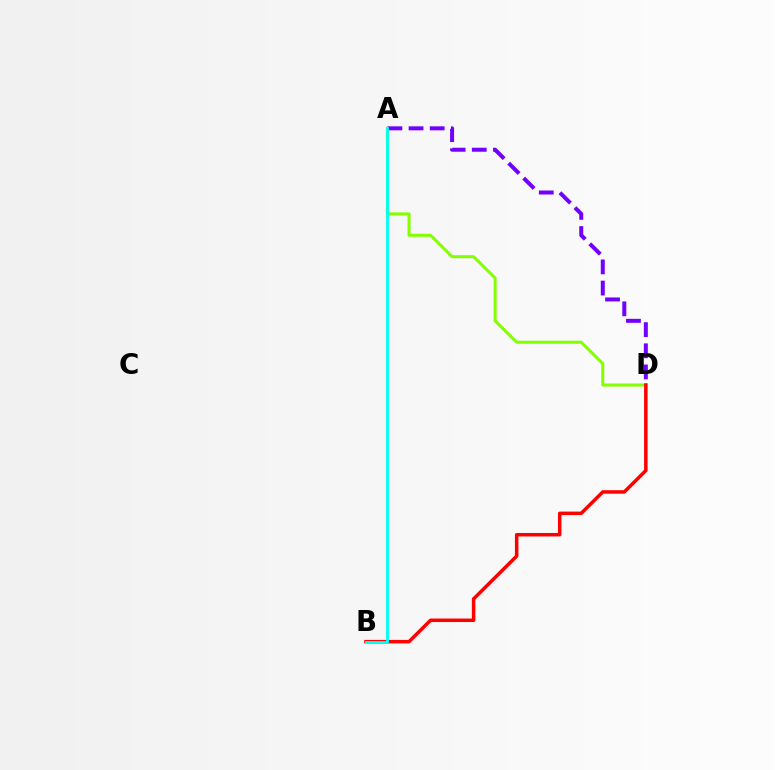{('A', 'D'): [{'color': '#84ff00', 'line_style': 'solid', 'thickness': 2.19}, {'color': '#7200ff', 'line_style': 'dashed', 'thickness': 2.87}], ('B', 'D'): [{'color': '#ff0000', 'line_style': 'solid', 'thickness': 2.52}], ('A', 'B'): [{'color': '#00fff6', 'line_style': 'solid', 'thickness': 2.05}]}